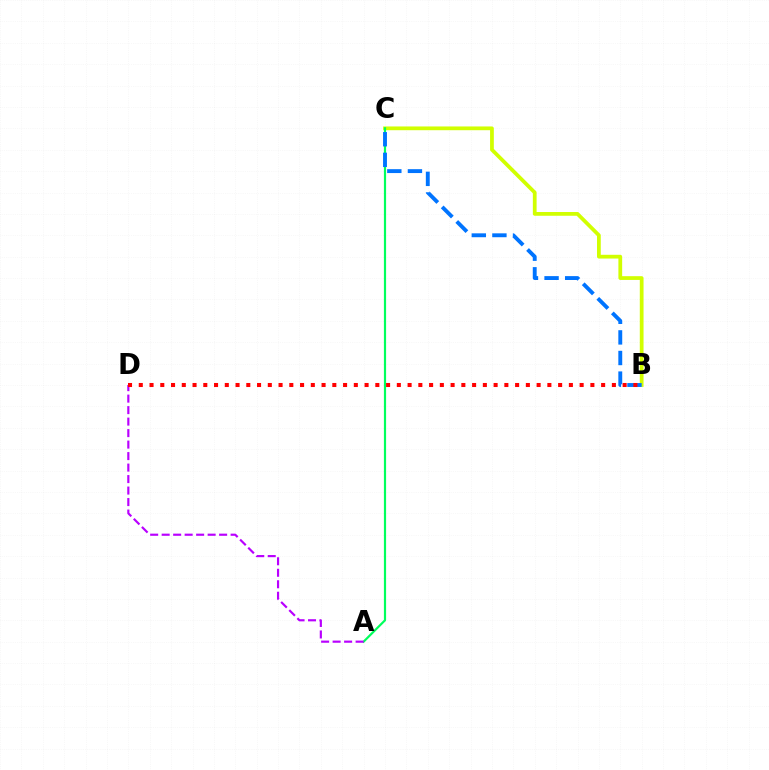{('B', 'C'): [{'color': '#d1ff00', 'line_style': 'solid', 'thickness': 2.7}, {'color': '#0074ff', 'line_style': 'dashed', 'thickness': 2.8}], ('A', 'C'): [{'color': '#00ff5c', 'line_style': 'solid', 'thickness': 1.58}], ('A', 'D'): [{'color': '#b900ff', 'line_style': 'dashed', 'thickness': 1.56}], ('B', 'D'): [{'color': '#ff0000', 'line_style': 'dotted', 'thickness': 2.92}]}